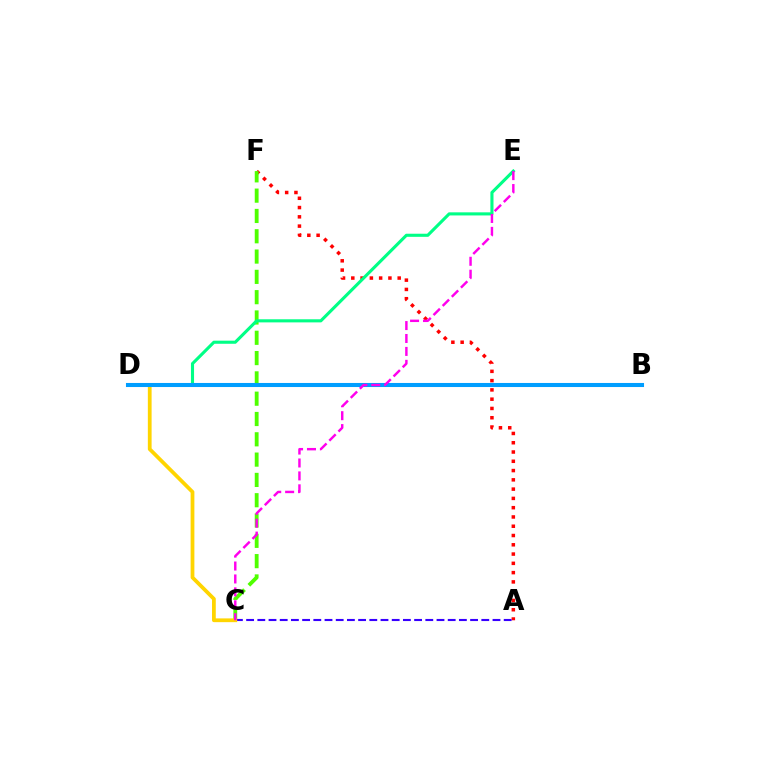{('A', 'F'): [{'color': '#ff0000', 'line_style': 'dotted', 'thickness': 2.52}], ('C', 'F'): [{'color': '#4fff00', 'line_style': 'dashed', 'thickness': 2.76}], ('A', 'C'): [{'color': '#3700ff', 'line_style': 'dashed', 'thickness': 1.52}], ('D', 'E'): [{'color': '#00ff86', 'line_style': 'solid', 'thickness': 2.23}], ('C', 'D'): [{'color': '#ffd500', 'line_style': 'solid', 'thickness': 2.71}], ('B', 'D'): [{'color': '#009eff', 'line_style': 'solid', 'thickness': 2.92}], ('C', 'E'): [{'color': '#ff00ed', 'line_style': 'dashed', 'thickness': 1.76}]}